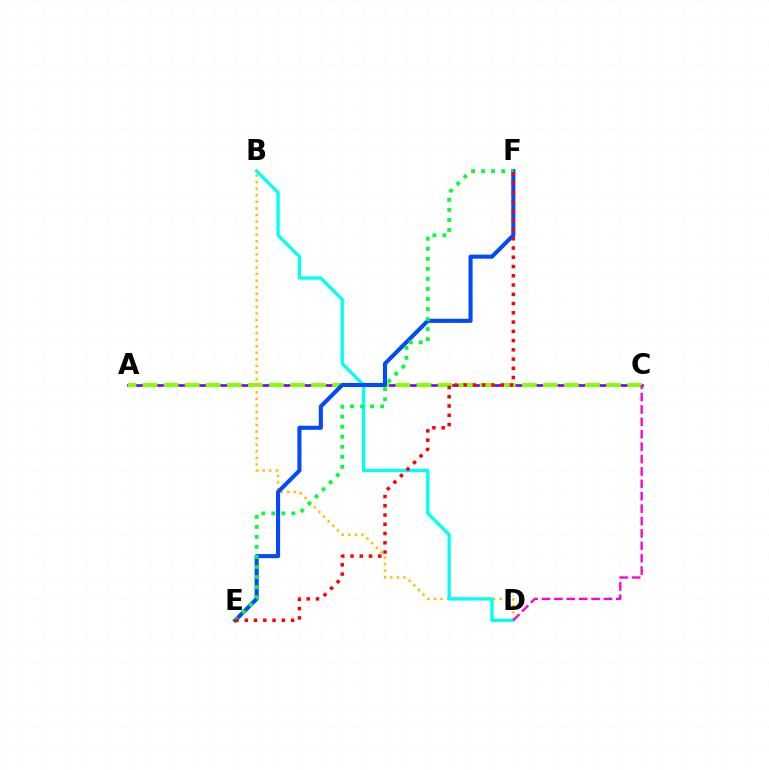{('A', 'C'): [{'color': '#7200ff', 'line_style': 'solid', 'thickness': 1.89}, {'color': '#84ff00', 'line_style': 'dashed', 'thickness': 2.86}], ('B', 'D'): [{'color': '#ffbd00', 'line_style': 'dotted', 'thickness': 1.78}, {'color': '#00fff6', 'line_style': 'solid', 'thickness': 2.37}], ('C', 'D'): [{'color': '#ff00cf', 'line_style': 'dashed', 'thickness': 1.68}], ('E', 'F'): [{'color': '#004bff', 'line_style': 'solid', 'thickness': 2.95}, {'color': '#00ff39', 'line_style': 'dotted', 'thickness': 2.73}, {'color': '#ff0000', 'line_style': 'dotted', 'thickness': 2.52}]}